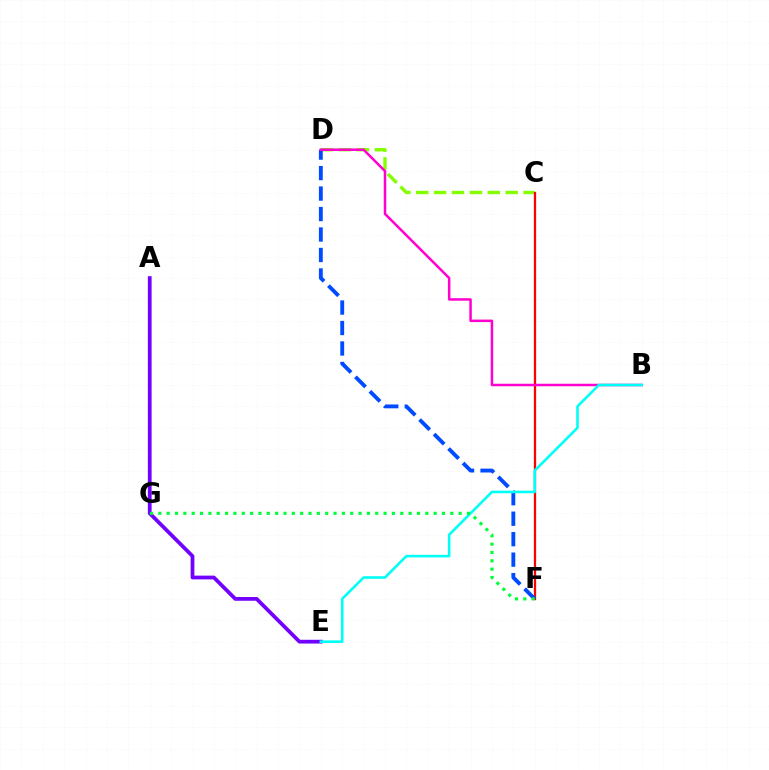{('C', 'D'): [{'color': '#84ff00', 'line_style': 'dashed', 'thickness': 2.43}], ('C', 'F'): [{'color': '#ff0000', 'line_style': 'solid', 'thickness': 1.63}], ('D', 'F'): [{'color': '#004bff', 'line_style': 'dashed', 'thickness': 2.78}], ('B', 'D'): [{'color': '#ff00cf', 'line_style': 'solid', 'thickness': 1.8}], ('A', 'G'): [{'color': '#ffbd00', 'line_style': 'dotted', 'thickness': 1.53}], ('A', 'E'): [{'color': '#7200ff', 'line_style': 'solid', 'thickness': 2.7}], ('B', 'E'): [{'color': '#00fff6', 'line_style': 'solid', 'thickness': 1.87}], ('F', 'G'): [{'color': '#00ff39', 'line_style': 'dotted', 'thickness': 2.27}]}